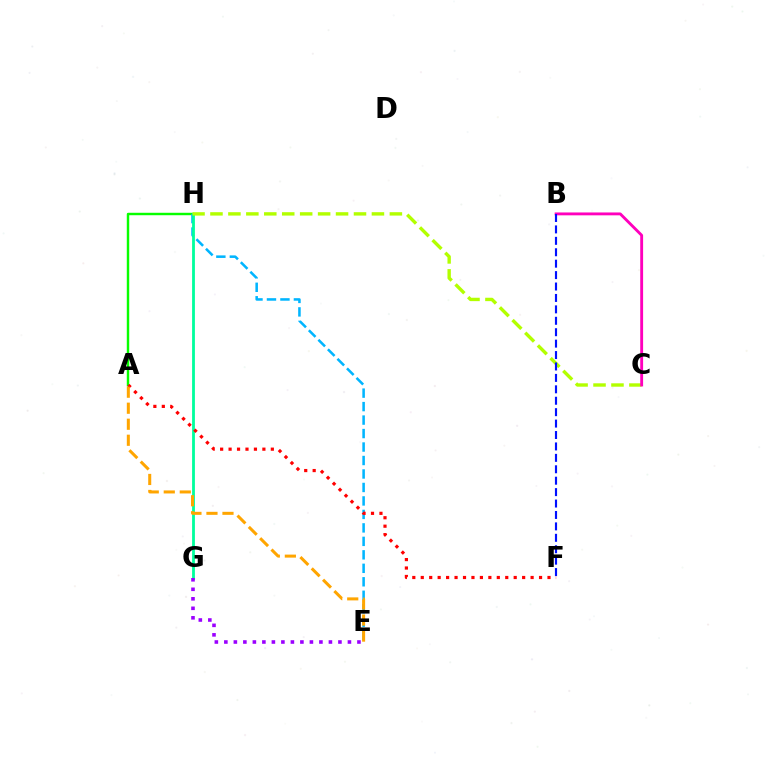{('A', 'H'): [{'color': '#08ff00', 'line_style': 'solid', 'thickness': 1.75}], ('E', 'H'): [{'color': '#00b5ff', 'line_style': 'dashed', 'thickness': 1.83}], ('G', 'H'): [{'color': '#00ff9d', 'line_style': 'solid', 'thickness': 2.02}], ('E', 'G'): [{'color': '#9b00ff', 'line_style': 'dotted', 'thickness': 2.58}], ('C', 'H'): [{'color': '#b3ff00', 'line_style': 'dashed', 'thickness': 2.44}], ('B', 'C'): [{'color': '#ff00bd', 'line_style': 'solid', 'thickness': 2.06}], ('B', 'F'): [{'color': '#0010ff', 'line_style': 'dashed', 'thickness': 1.55}], ('A', 'F'): [{'color': '#ff0000', 'line_style': 'dotted', 'thickness': 2.3}], ('A', 'E'): [{'color': '#ffa500', 'line_style': 'dashed', 'thickness': 2.18}]}